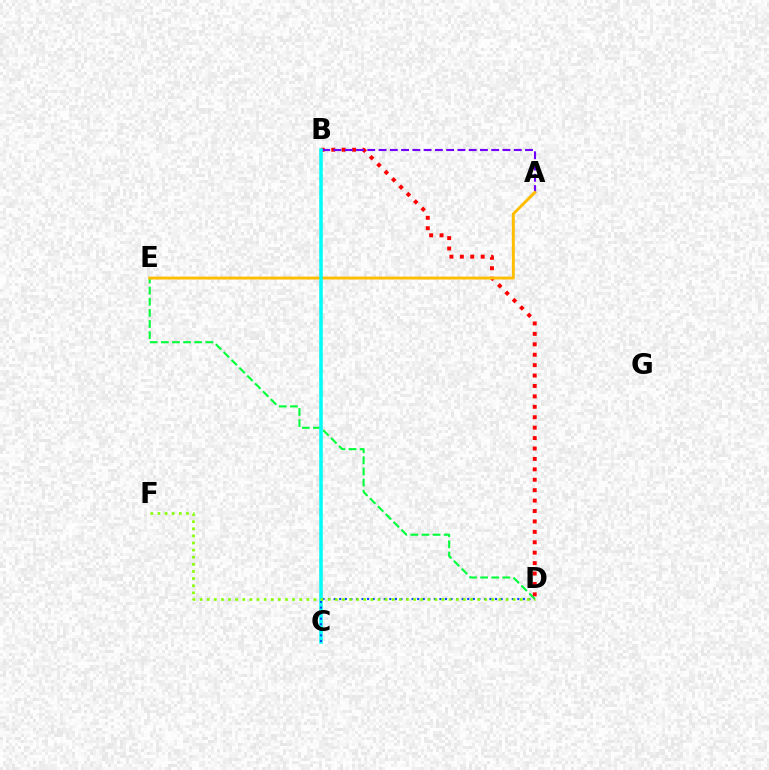{('D', 'E'): [{'color': '#00ff39', 'line_style': 'dashed', 'thickness': 1.51}], ('B', 'C'): [{'color': '#ff00cf', 'line_style': 'dashed', 'thickness': 1.62}, {'color': '#00fff6', 'line_style': 'solid', 'thickness': 2.53}], ('B', 'D'): [{'color': '#ff0000', 'line_style': 'dotted', 'thickness': 2.83}], ('A', 'B'): [{'color': '#7200ff', 'line_style': 'dashed', 'thickness': 1.53}], ('A', 'E'): [{'color': '#ffbd00', 'line_style': 'solid', 'thickness': 2.09}], ('C', 'D'): [{'color': '#004bff', 'line_style': 'dotted', 'thickness': 1.51}], ('D', 'F'): [{'color': '#84ff00', 'line_style': 'dotted', 'thickness': 1.93}]}